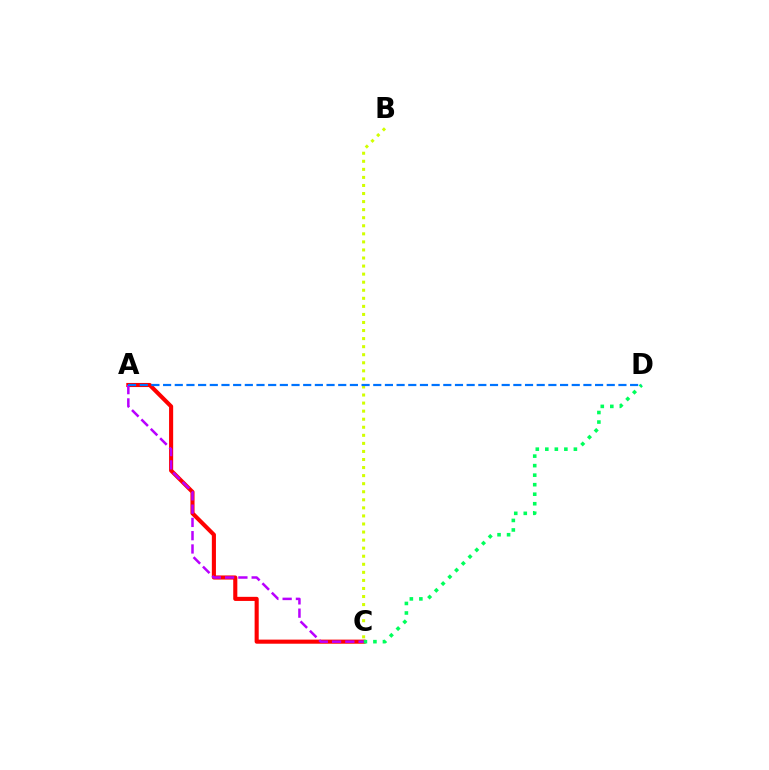{('A', 'C'): [{'color': '#ff0000', 'line_style': 'solid', 'thickness': 2.95}, {'color': '#b900ff', 'line_style': 'dashed', 'thickness': 1.8}], ('C', 'D'): [{'color': '#00ff5c', 'line_style': 'dotted', 'thickness': 2.59}], ('B', 'C'): [{'color': '#d1ff00', 'line_style': 'dotted', 'thickness': 2.19}], ('A', 'D'): [{'color': '#0074ff', 'line_style': 'dashed', 'thickness': 1.59}]}